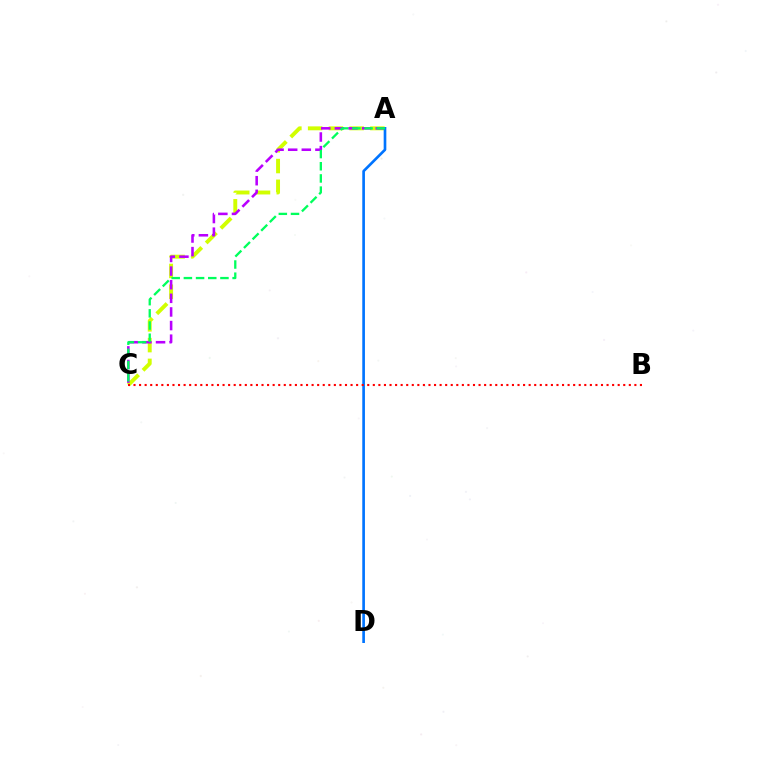{('A', 'C'): [{'color': '#d1ff00', 'line_style': 'dashed', 'thickness': 2.82}, {'color': '#b900ff', 'line_style': 'dashed', 'thickness': 1.85}, {'color': '#00ff5c', 'line_style': 'dashed', 'thickness': 1.66}], ('A', 'D'): [{'color': '#0074ff', 'line_style': 'solid', 'thickness': 1.91}], ('B', 'C'): [{'color': '#ff0000', 'line_style': 'dotted', 'thickness': 1.51}]}